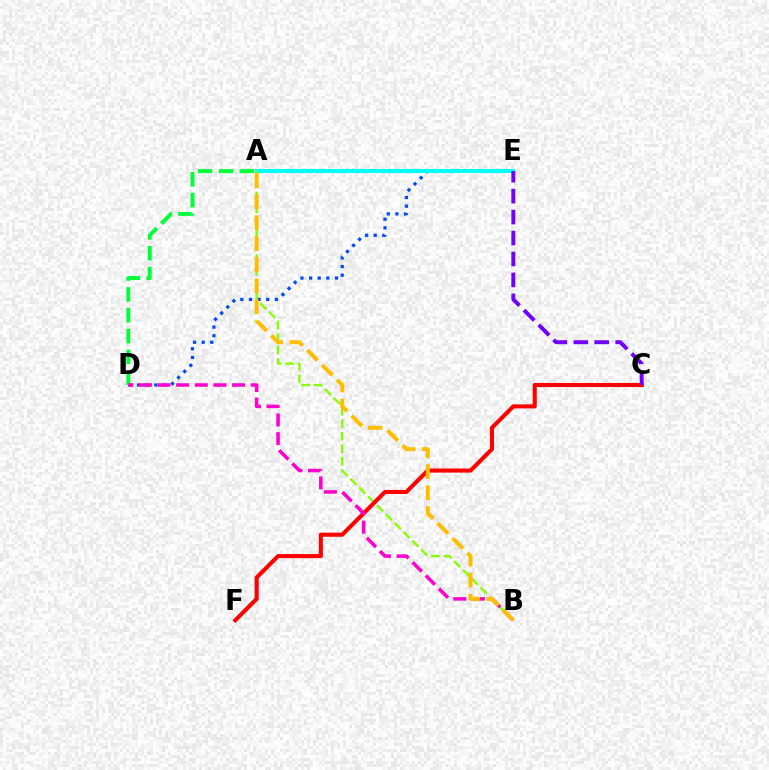{('D', 'E'): [{'color': '#004bff', 'line_style': 'dotted', 'thickness': 2.34}], ('A', 'D'): [{'color': '#00ff39', 'line_style': 'dashed', 'thickness': 2.83}], ('A', 'E'): [{'color': '#00fff6', 'line_style': 'solid', 'thickness': 2.9}], ('A', 'B'): [{'color': '#84ff00', 'line_style': 'dashed', 'thickness': 1.7}, {'color': '#ffbd00', 'line_style': 'dashed', 'thickness': 2.86}], ('C', 'F'): [{'color': '#ff0000', 'line_style': 'solid', 'thickness': 2.94}], ('B', 'D'): [{'color': '#ff00cf', 'line_style': 'dashed', 'thickness': 2.53}], ('C', 'E'): [{'color': '#7200ff', 'line_style': 'dashed', 'thickness': 2.85}]}